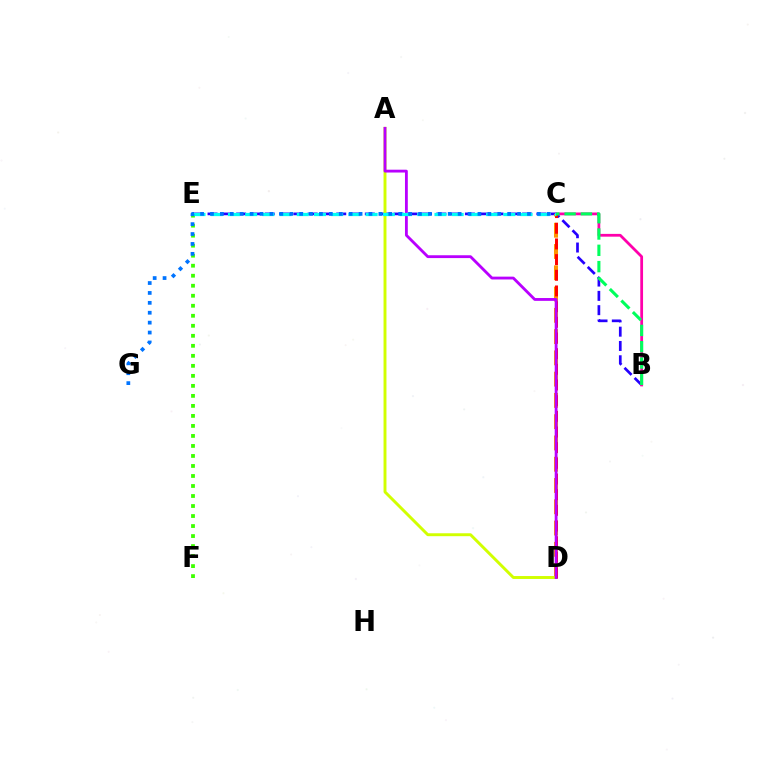{('B', 'E'): [{'color': '#2500ff', 'line_style': 'dashed', 'thickness': 1.94}], ('B', 'C'): [{'color': '#ff00ac', 'line_style': 'solid', 'thickness': 2.0}, {'color': '#00ff5c', 'line_style': 'dashed', 'thickness': 2.21}], ('C', 'D'): [{'color': '#ff9400', 'line_style': 'dashed', 'thickness': 2.89}, {'color': '#ff0000', 'line_style': 'dashed', 'thickness': 2.13}], ('A', 'D'): [{'color': '#d1ff00', 'line_style': 'solid', 'thickness': 2.11}, {'color': '#b900ff', 'line_style': 'solid', 'thickness': 2.04}], ('E', 'F'): [{'color': '#3dff00', 'line_style': 'dotted', 'thickness': 2.72}], ('C', 'E'): [{'color': '#00fff6', 'line_style': 'dashed', 'thickness': 2.34}], ('C', 'G'): [{'color': '#0074ff', 'line_style': 'dotted', 'thickness': 2.69}]}